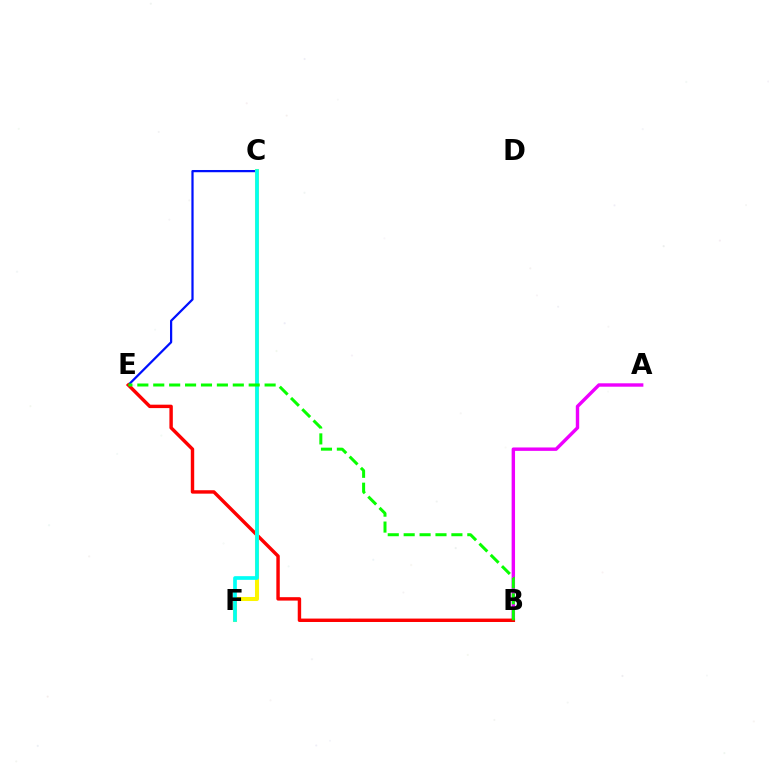{('A', 'B'): [{'color': '#ee00ff', 'line_style': 'solid', 'thickness': 2.45}], ('C', 'E'): [{'color': '#0010ff', 'line_style': 'solid', 'thickness': 1.61}], ('B', 'E'): [{'color': '#ff0000', 'line_style': 'solid', 'thickness': 2.46}, {'color': '#08ff00', 'line_style': 'dashed', 'thickness': 2.16}], ('C', 'F'): [{'color': '#fcf500', 'line_style': 'solid', 'thickness': 2.91}, {'color': '#00fff6', 'line_style': 'solid', 'thickness': 2.65}]}